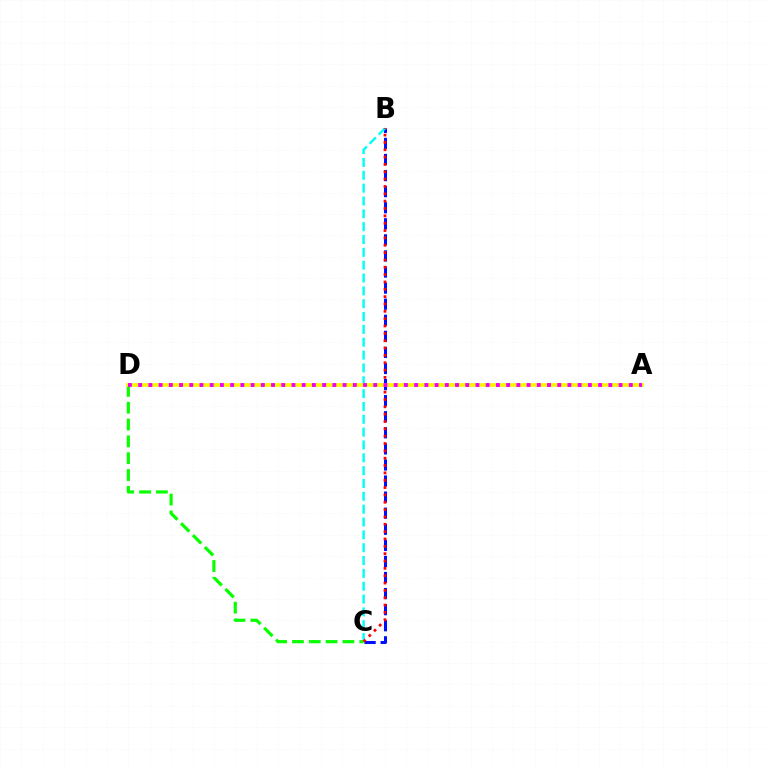{('B', 'C'): [{'color': '#0010ff', 'line_style': 'dashed', 'thickness': 2.18}, {'color': '#00fff6', 'line_style': 'dashed', 'thickness': 1.74}, {'color': '#ff0000', 'line_style': 'dotted', 'thickness': 2.0}], ('C', 'D'): [{'color': '#08ff00', 'line_style': 'dashed', 'thickness': 2.29}], ('A', 'D'): [{'color': '#fcf500', 'line_style': 'solid', 'thickness': 2.63}, {'color': '#ee00ff', 'line_style': 'dotted', 'thickness': 2.78}]}